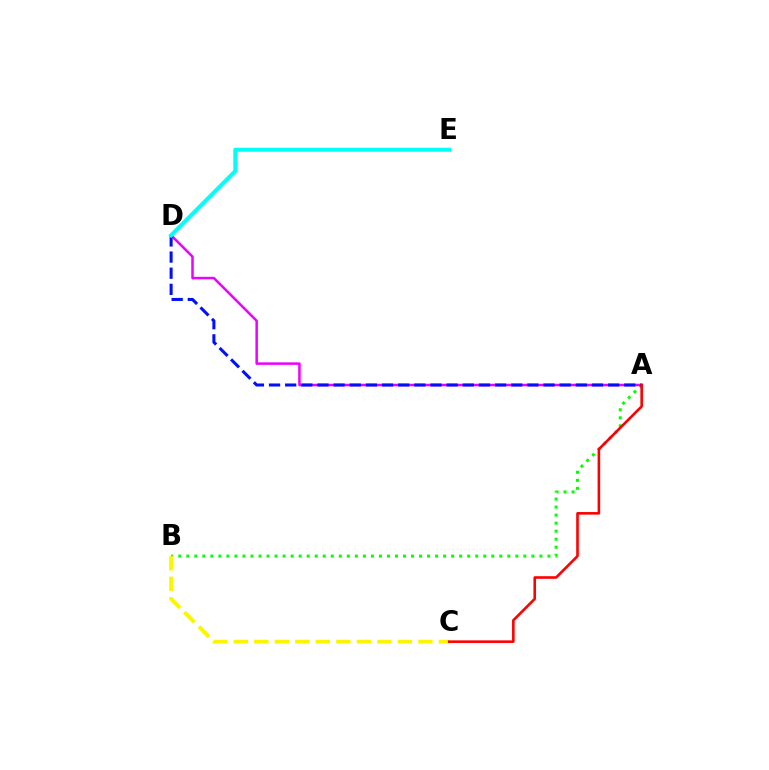{('A', 'B'): [{'color': '#08ff00', 'line_style': 'dotted', 'thickness': 2.18}], ('A', 'D'): [{'color': '#ee00ff', 'line_style': 'solid', 'thickness': 1.81}, {'color': '#0010ff', 'line_style': 'dashed', 'thickness': 2.19}], ('B', 'C'): [{'color': '#fcf500', 'line_style': 'dashed', 'thickness': 2.79}], ('A', 'C'): [{'color': '#ff0000', 'line_style': 'solid', 'thickness': 1.87}], ('D', 'E'): [{'color': '#00fff6', 'line_style': 'solid', 'thickness': 2.89}]}